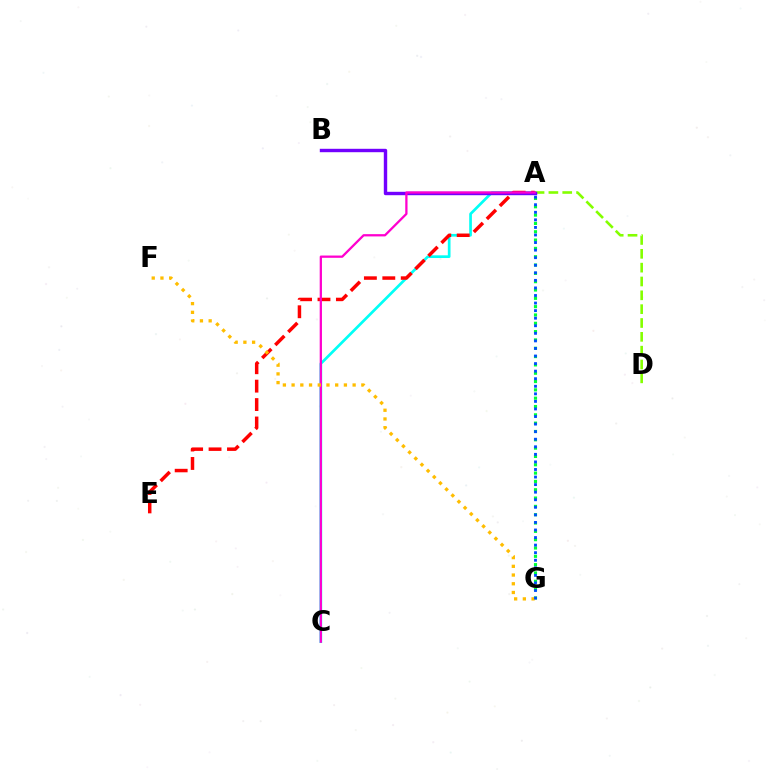{('A', 'C'): [{'color': '#00fff6', 'line_style': 'solid', 'thickness': 1.94}, {'color': '#ff00cf', 'line_style': 'solid', 'thickness': 1.64}], ('A', 'D'): [{'color': '#84ff00', 'line_style': 'dashed', 'thickness': 1.88}], ('A', 'G'): [{'color': '#00ff39', 'line_style': 'dotted', 'thickness': 2.26}, {'color': '#004bff', 'line_style': 'dotted', 'thickness': 2.06}], ('A', 'E'): [{'color': '#ff0000', 'line_style': 'dashed', 'thickness': 2.5}], ('A', 'B'): [{'color': '#7200ff', 'line_style': 'solid', 'thickness': 2.45}], ('F', 'G'): [{'color': '#ffbd00', 'line_style': 'dotted', 'thickness': 2.37}]}